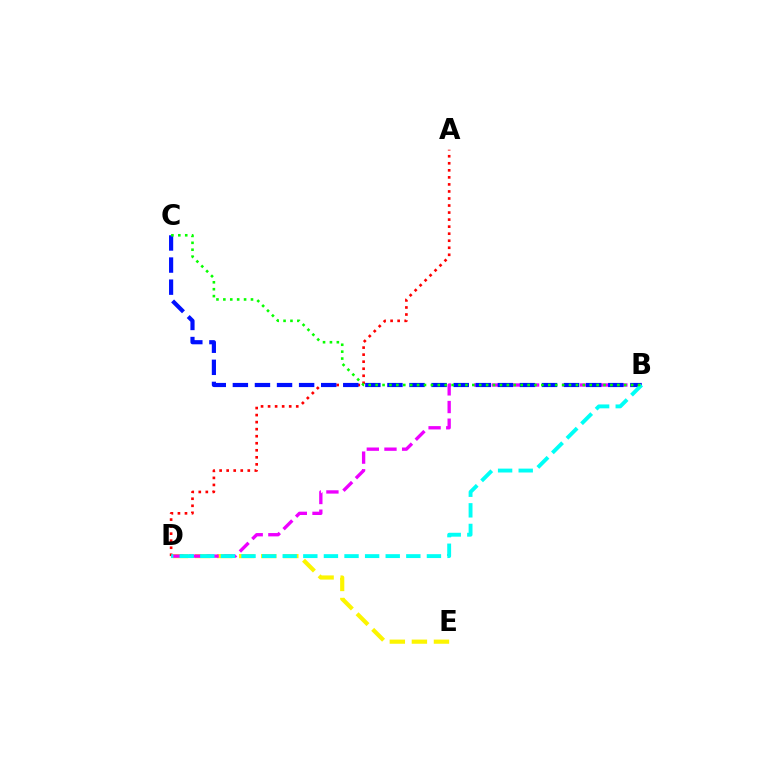{('D', 'E'): [{'color': '#fcf500', 'line_style': 'dashed', 'thickness': 3.0}], ('B', 'D'): [{'color': '#ee00ff', 'line_style': 'dashed', 'thickness': 2.4}, {'color': '#00fff6', 'line_style': 'dashed', 'thickness': 2.8}], ('A', 'D'): [{'color': '#ff0000', 'line_style': 'dotted', 'thickness': 1.91}], ('B', 'C'): [{'color': '#0010ff', 'line_style': 'dashed', 'thickness': 3.0}, {'color': '#08ff00', 'line_style': 'dotted', 'thickness': 1.88}]}